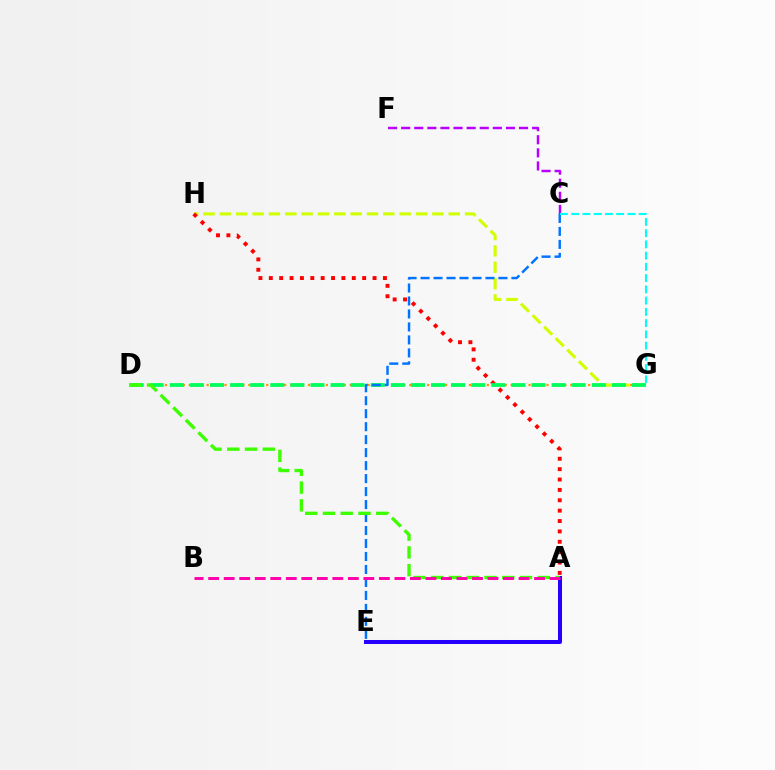{('D', 'G'): [{'color': '#ff9400', 'line_style': 'dotted', 'thickness': 1.62}, {'color': '#00ff5c', 'line_style': 'dashed', 'thickness': 2.73}], ('G', 'H'): [{'color': '#d1ff00', 'line_style': 'dashed', 'thickness': 2.22}], ('C', 'F'): [{'color': '#b900ff', 'line_style': 'dashed', 'thickness': 1.78}], ('A', 'H'): [{'color': '#ff0000', 'line_style': 'dotted', 'thickness': 2.82}], ('C', 'E'): [{'color': '#0074ff', 'line_style': 'dashed', 'thickness': 1.76}], ('A', 'E'): [{'color': '#2500ff', 'line_style': 'solid', 'thickness': 2.89}], ('A', 'D'): [{'color': '#3dff00', 'line_style': 'dashed', 'thickness': 2.41}], ('C', 'G'): [{'color': '#00fff6', 'line_style': 'dashed', 'thickness': 1.53}], ('A', 'B'): [{'color': '#ff00ac', 'line_style': 'dashed', 'thickness': 2.11}]}